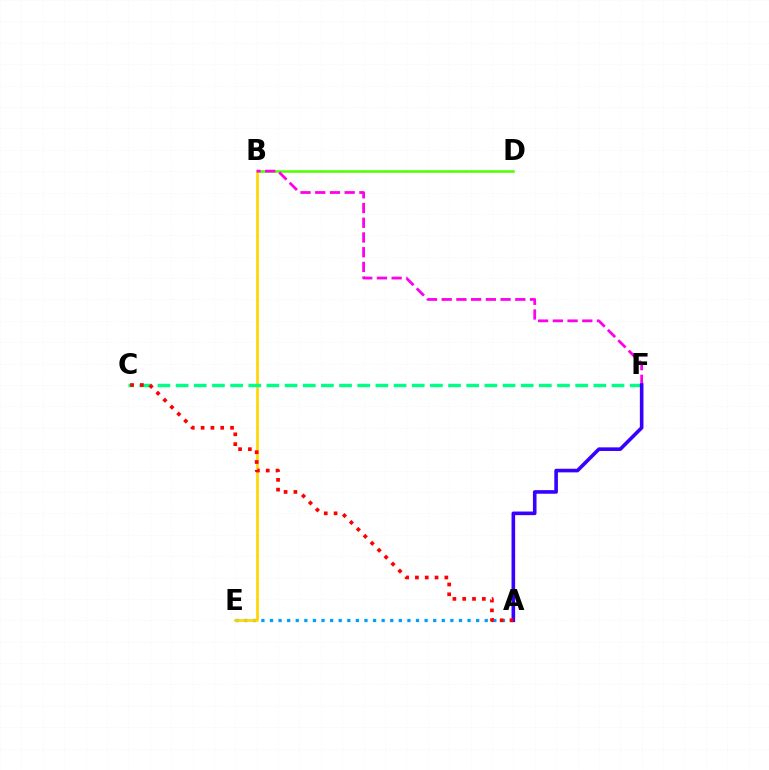{('B', 'D'): [{'color': '#4fff00', 'line_style': 'solid', 'thickness': 1.83}], ('A', 'E'): [{'color': '#009eff', 'line_style': 'dotted', 'thickness': 2.33}], ('B', 'E'): [{'color': '#ffd500', 'line_style': 'solid', 'thickness': 1.91}], ('C', 'F'): [{'color': '#00ff86', 'line_style': 'dashed', 'thickness': 2.47}], ('B', 'F'): [{'color': '#ff00ed', 'line_style': 'dashed', 'thickness': 2.0}], ('A', 'F'): [{'color': '#3700ff', 'line_style': 'solid', 'thickness': 2.6}], ('A', 'C'): [{'color': '#ff0000', 'line_style': 'dotted', 'thickness': 2.67}]}